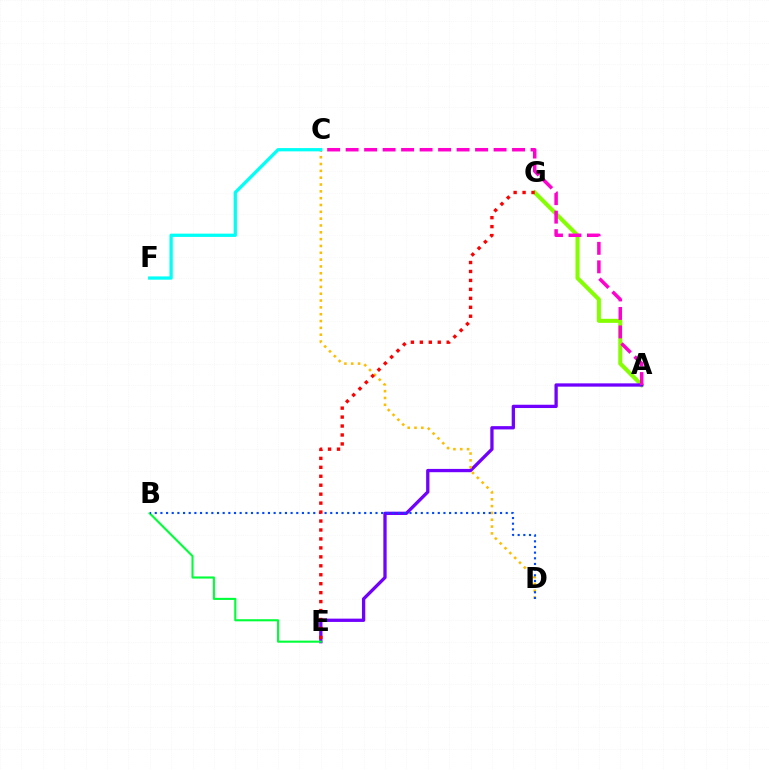{('A', 'G'): [{'color': '#84ff00', 'line_style': 'solid', 'thickness': 2.91}], ('A', 'E'): [{'color': '#7200ff', 'line_style': 'solid', 'thickness': 2.37}], ('C', 'D'): [{'color': '#ffbd00', 'line_style': 'dotted', 'thickness': 1.85}], ('A', 'C'): [{'color': '#ff00cf', 'line_style': 'dashed', 'thickness': 2.51}], ('B', 'E'): [{'color': '#00ff39', 'line_style': 'solid', 'thickness': 1.52}], ('C', 'F'): [{'color': '#00fff6', 'line_style': 'solid', 'thickness': 2.35}], ('B', 'D'): [{'color': '#004bff', 'line_style': 'dotted', 'thickness': 1.54}], ('E', 'G'): [{'color': '#ff0000', 'line_style': 'dotted', 'thickness': 2.43}]}